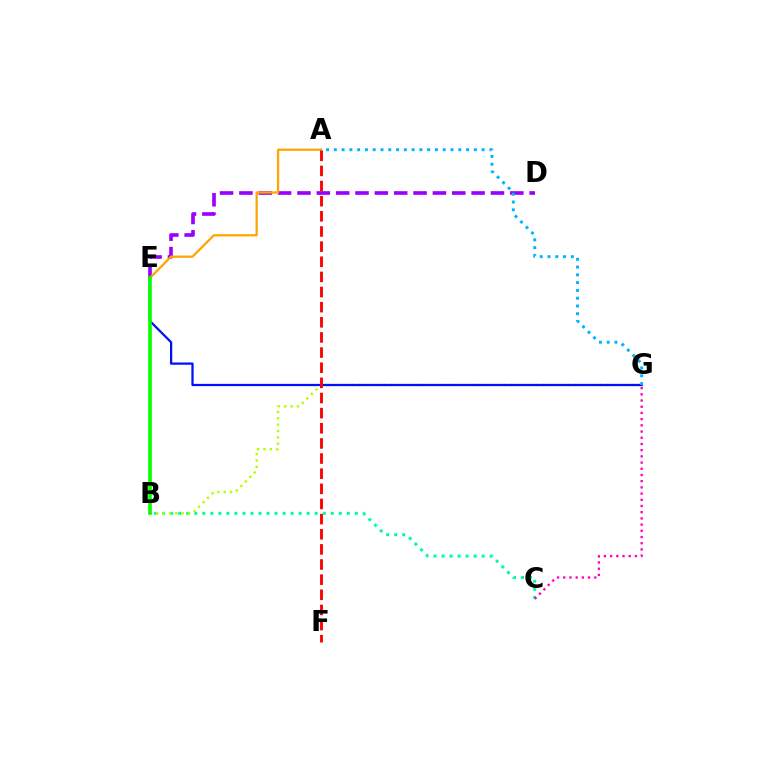{('B', 'C'): [{'color': '#00ff9d', 'line_style': 'dotted', 'thickness': 2.18}], ('B', 'G'): [{'color': '#b3ff00', 'line_style': 'dotted', 'thickness': 1.73}], ('D', 'E'): [{'color': '#9b00ff', 'line_style': 'dashed', 'thickness': 2.63}], ('C', 'G'): [{'color': '#ff00bd', 'line_style': 'dotted', 'thickness': 1.69}], ('A', 'E'): [{'color': '#ffa500', 'line_style': 'solid', 'thickness': 1.63}], ('E', 'G'): [{'color': '#0010ff', 'line_style': 'solid', 'thickness': 1.62}], ('B', 'E'): [{'color': '#08ff00', 'line_style': 'solid', 'thickness': 2.62}], ('A', 'G'): [{'color': '#00b5ff', 'line_style': 'dotted', 'thickness': 2.11}], ('A', 'F'): [{'color': '#ff0000', 'line_style': 'dashed', 'thickness': 2.06}]}